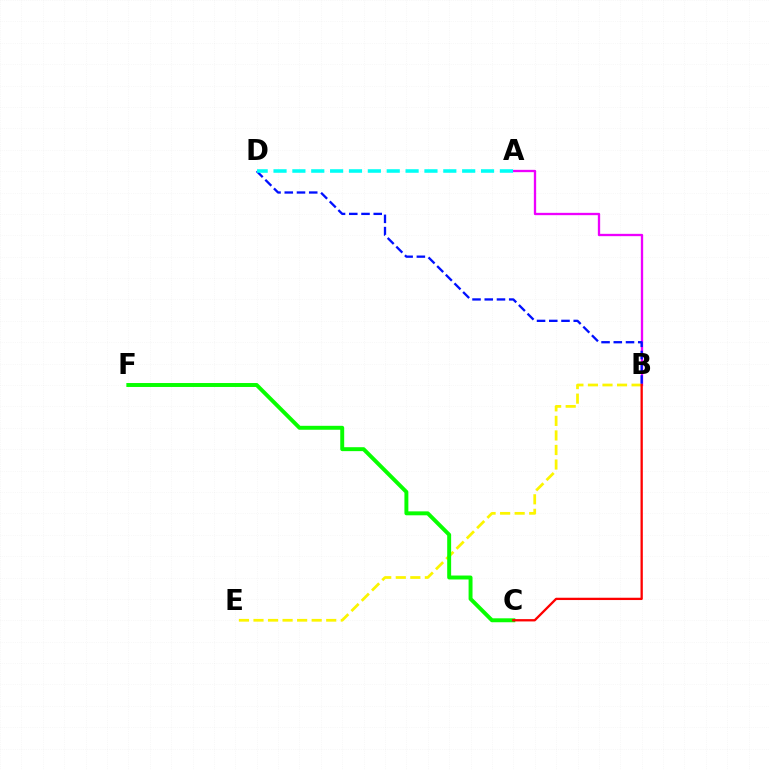{('A', 'B'): [{'color': '#ee00ff', 'line_style': 'solid', 'thickness': 1.67}], ('B', 'E'): [{'color': '#fcf500', 'line_style': 'dashed', 'thickness': 1.98}], ('C', 'F'): [{'color': '#08ff00', 'line_style': 'solid', 'thickness': 2.83}], ('B', 'D'): [{'color': '#0010ff', 'line_style': 'dashed', 'thickness': 1.66}], ('B', 'C'): [{'color': '#ff0000', 'line_style': 'solid', 'thickness': 1.66}], ('A', 'D'): [{'color': '#00fff6', 'line_style': 'dashed', 'thickness': 2.56}]}